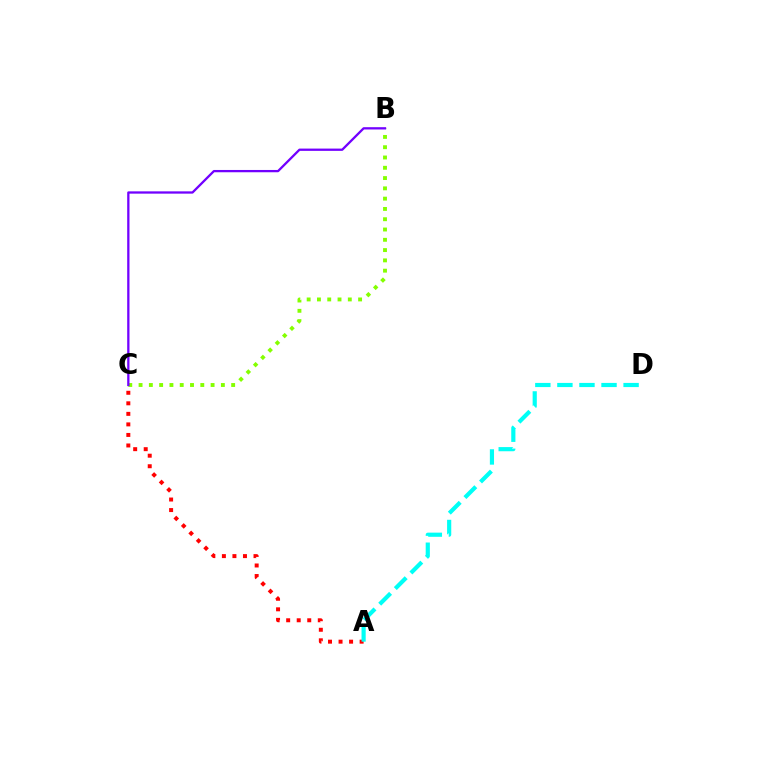{('A', 'C'): [{'color': '#ff0000', 'line_style': 'dotted', 'thickness': 2.86}], ('B', 'C'): [{'color': '#84ff00', 'line_style': 'dotted', 'thickness': 2.8}, {'color': '#7200ff', 'line_style': 'solid', 'thickness': 1.65}], ('A', 'D'): [{'color': '#00fff6', 'line_style': 'dashed', 'thickness': 3.0}]}